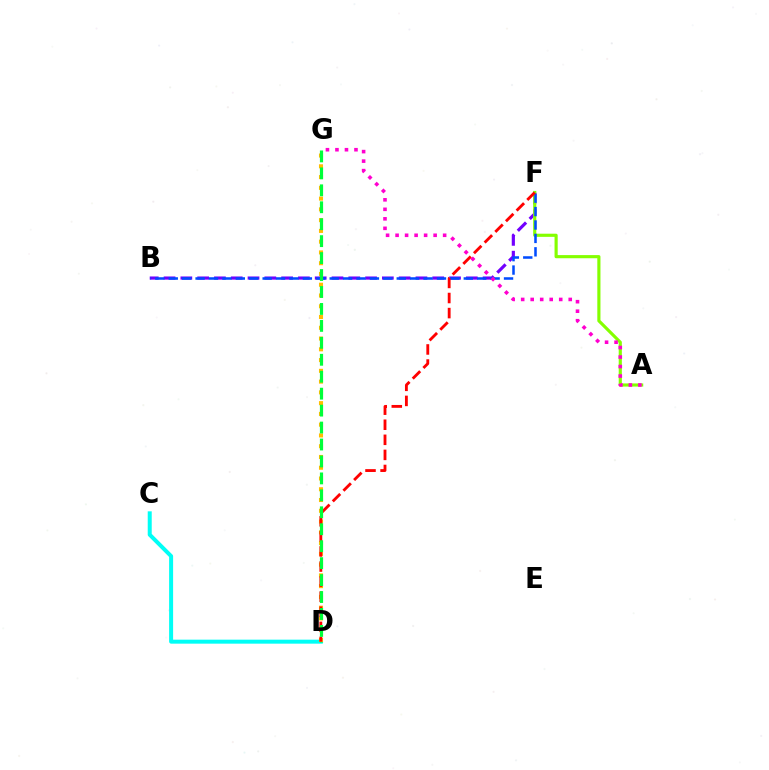{('C', 'D'): [{'color': '#00fff6', 'line_style': 'solid', 'thickness': 2.88}], ('B', 'F'): [{'color': '#7200ff', 'line_style': 'dashed', 'thickness': 2.28}, {'color': '#004bff', 'line_style': 'dashed', 'thickness': 1.82}], ('A', 'F'): [{'color': '#84ff00', 'line_style': 'solid', 'thickness': 2.27}], ('A', 'G'): [{'color': '#ff00cf', 'line_style': 'dotted', 'thickness': 2.58}], ('D', 'G'): [{'color': '#ffbd00', 'line_style': 'dotted', 'thickness': 2.92}, {'color': '#00ff39', 'line_style': 'dashed', 'thickness': 2.3}], ('D', 'F'): [{'color': '#ff0000', 'line_style': 'dashed', 'thickness': 2.05}]}